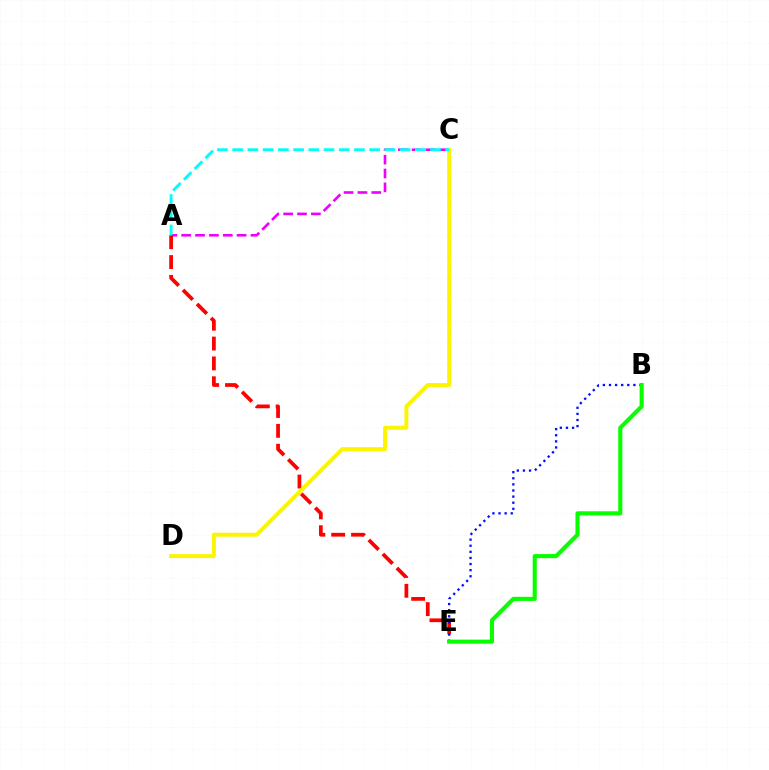{('A', 'C'): [{'color': '#ee00ff', 'line_style': 'dashed', 'thickness': 1.88}, {'color': '#00fff6', 'line_style': 'dashed', 'thickness': 2.07}], ('A', 'E'): [{'color': '#ff0000', 'line_style': 'dashed', 'thickness': 2.7}], ('B', 'E'): [{'color': '#0010ff', 'line_style': 'dotted', 'thickness': 1.66}, {'color': '#08ff00', 'line_style': 'solid', 'thickness': 2.96}], ('C', 'D'): [{'color': '#fcf500', 'line_style': 'solid', 'thickness': 2.85}]}